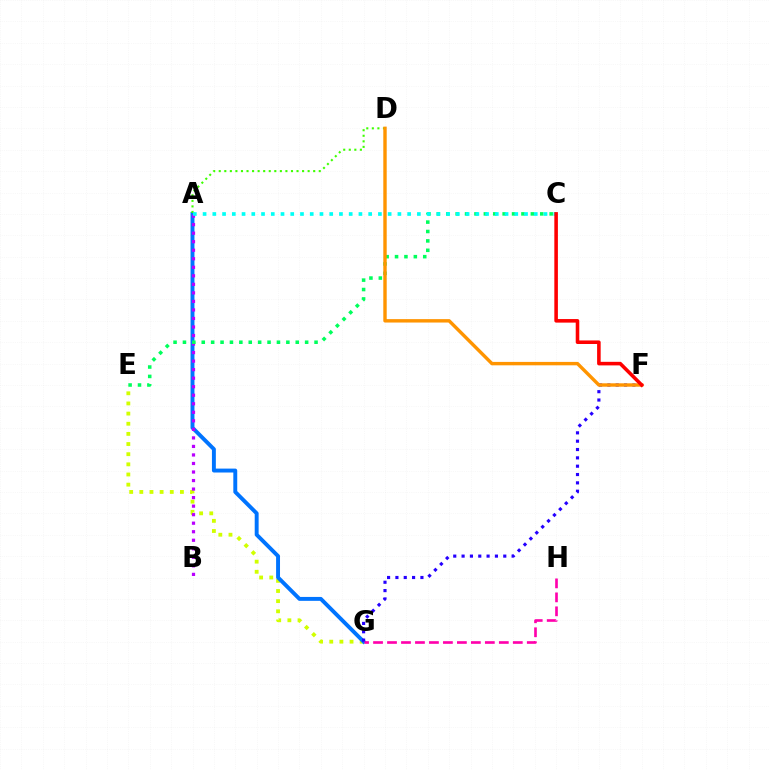{('E', 'G'): [{'color': '#d1ff00', 'line_style': 'dotted', 'thickness': 2.76}], ('A', 'G'): [{'color': '#0074ff', 'line_style': 'solid', 'thickness': 2.82}], ('A', 'B'): [{'color': '#b900ff', 'line_style': 'dotted', 'thickness': 2.32}], ('F', 'G'): [{'color': '#2500ff', 'line_style': 'dotted', 'thickness': 2.27}], ('A', 'D'): [{'color': '#3dff00', 'line_style': 'dotted', 'thickness': 1.51}], ('C', 'E'): [{'color': '#00ff5c', 'line_style': 'dotted', 'thickness': 2.55}], ('D', 'F'): [{'color': '#ff9400', 'line_style': 'solid', 'thickness': 2.45}], ('G', 'H'): [{'color': '#ff00ac', 'line_style': 'dashed', 'thickness': 1.9}], ('A', 'C'): [{'color': '#00fff6', 'line_style': 'dotted', 'thickness': 2.65}], ('C', 'F'): [{'color': '#ff0000', 'line_style': 'solid', 'thickness': 2.57}]}